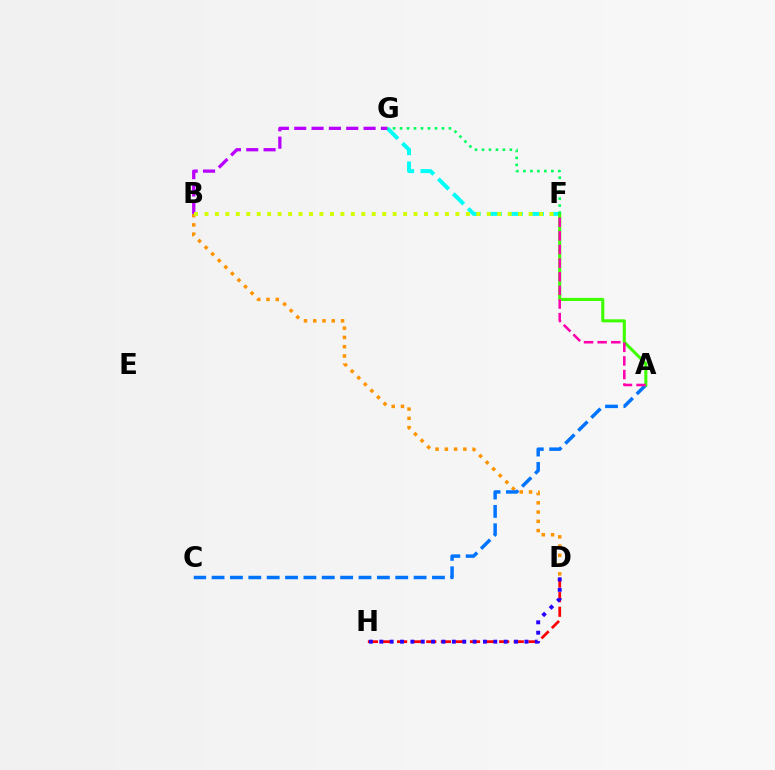{('F', 'G'): [{'color': '#00fff6', 'line_style': 'dashed', 'thickness': 2.86}, {'color': '#00ff5c', 'line_style': 'dotted', 'thickness': 1.9}], ('D', 'H'): [{'color': '#ff0000', 'line_style': 'dashed', 'thickness': 1.98}, {'color': '#2500ff', 'line_style': 'dotted', 'thickness': 2.82}], ('B', 'D'): [{'color': '#ff9400', 'line_style': 'dotted', 'thickness': 2.52}], ('A', 'C'): [{'color': '#0074ff', 'line_style': 'dashed', 'thickness': 2.5}], ('A', 'F'): [{'color': '#3dff00', 'line_style': 'solid', 'thickness': 2.2}, {'color': '#ff00ac', 'line_style': 'dashed', 'thickness': 1.85}], ('B', 'G'): [{'color': '#b900ff', 'line_style': 'dashed', 'thickness': 2.36}], ('B', 'F'): [{'color': '#d1ff00', 'line_style': 'dotted', 'thickness': 2.84}]}